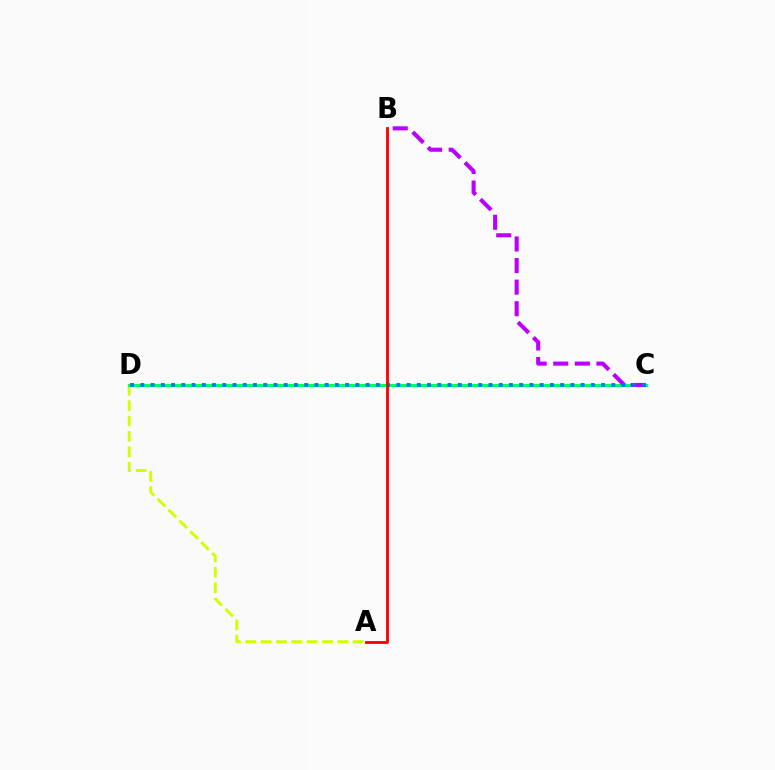{('A', 'D'): [{'color': '#d1ff00', 'line_style': 'dashed', 'thickness': 2.09}], ('C', 'D'): [{'color': '#00ff5c', 'line_style': 'solid', 'thickness': 2.26}, {'color': '#0074ff', 'line_style': 'dotted', 'thickness': 2.78}], ('B', 'C'): [{'color': '#b900ff', 'line_style': 'dashed', 'thickness': 2.93}], ('A', 'B'): [{'color': '#ff0000', 'line_style': 'solid', 'thickness': 2.03}]}